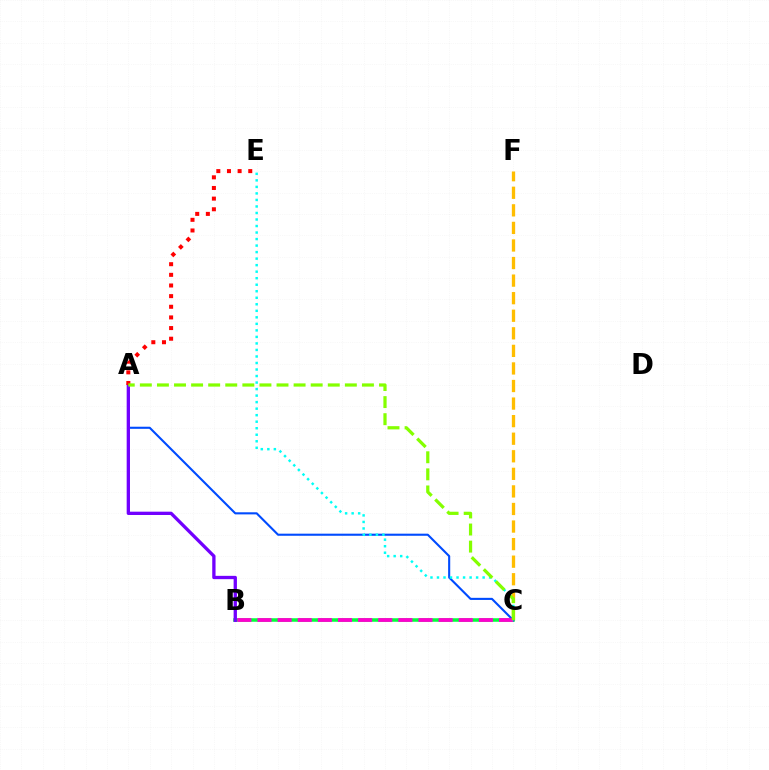{('B', 'C'): [{'color': '#00ff39', 'line_style': 'solid', 'thickness': 2.54}, {'color': '#ff00cf', 'line_style': 'dashed', 'thickness': 2.73}], ('C', 'F'): [{'color': '#ffbd00', 'line_style': 'dashed', 'thickness': 2.39}], ('A', 'C'): [{'color': '#004bff', 'line_style': 'solid', 'thickness': 1.51}, {'color': '#84ff00', 'line_style': 'dashed', 'thickness': 2.32}], ('C', 'E'): [{'color': '#00fff6', 'line_style': 'dotted', 'thickness': 1.77}], ('A', 'B'): [{'color': '#7200ff', 'line_style': 'solid', 'thickness': 2.38}], ('A', 'E'): [{'color': '#ff0000', 'line_style': 'dotted', 'thickness': 2.89}]}